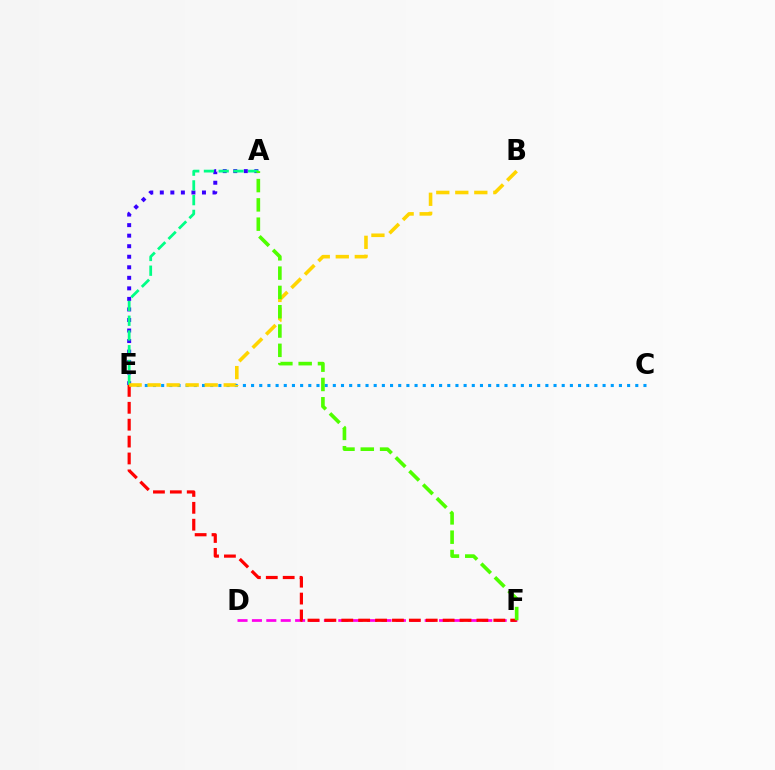{('A', 'E'): [{'color': '#3700ff', 'line_style': 'dotted', 'thickness': 2.86}, {'color': '#00ff86', 'line_style': 'dashed', 'thickness': 2.0}], ('D', 'F'): [{'color': '#ff00ed', 'line_style': 'dashed', 'thickness': 1.96}], ('C', 'E'): [{'color': '#009eff', 'line_style': 'dotted', 'thickness': 2.22}], ('E', 'F'): [{'color': '#ff0000', 'line_style': 'dashed', 'thickness': 2.29}], ('B', 'E'): [{'color': '#ffd500', 'line_style': 'dashed', 'thickness': 2.58}], ('A', 'F'): [{'color': '#4fff00', 'line_style': 'dashed', 'thickness': 2.62}]}